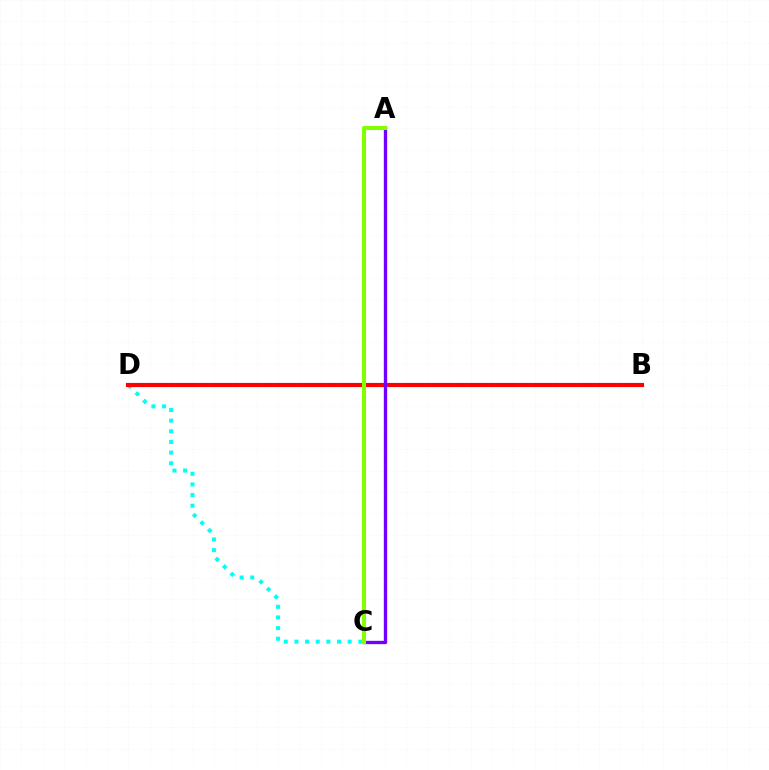{('C', 'D'): [{'color': '#00fff6', 'line_style': 'dotted', 'thickness': 2.89}], ('B', 'D'): [{'color': '#ff0000', 'line_style': 'solid', 'thickness': 2.99}], ('A', 'C'): [{'color': '#7200ff', 'line_style': 'solid', 'thickness': 2.41}, {'color': '#84ff00', 'line_style': 'solid', 'thickness': 2.94}]}